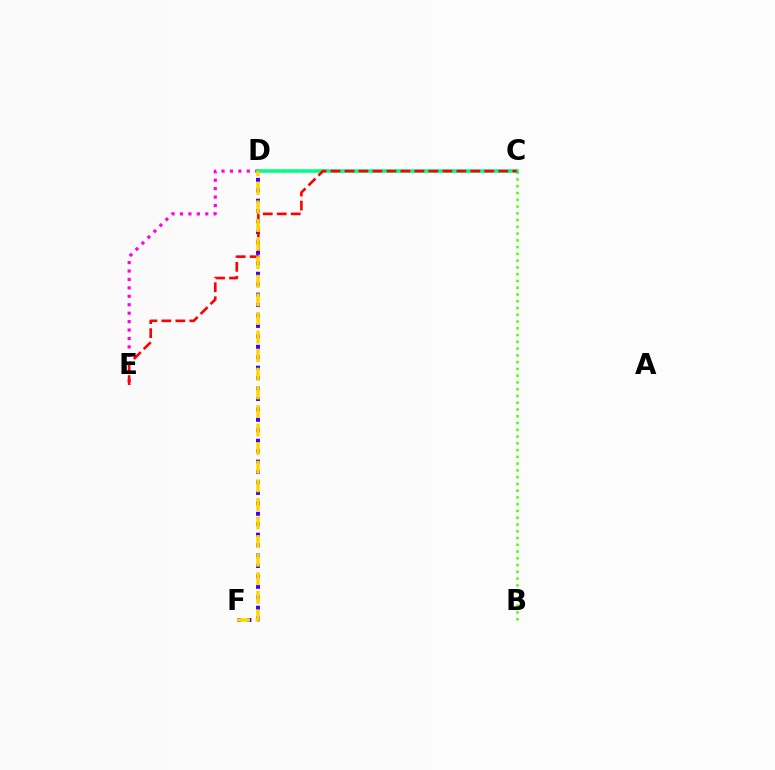{('D', 'E'): [{'color': '#ff00ed', 'line_style': 'dotted', 'thickness': 2.29}], ('B', 'C'): [{'color': '#4fff00', 'line_style': 'dotted', 'thickness': 1.84}], ('C', 'D'): [{'color': '#009eff', 'line_style': 'dotted', 'thickness': 1.7}, {'color': '#00ff86', 'line_style': 'solid', 'thickness': 2.53}], ('D', 'F'): [{'color': '#3700ff', 'line_style': 'dotted', 'thickness': 2.84}, {'color': '#ffd500', 'line_style': 'dashed', 'thickness': 2.53}], ('C', 'E'): [{'color': '#ff0000', 'line_style': 'dashed', 'thickness': 1.9}]}